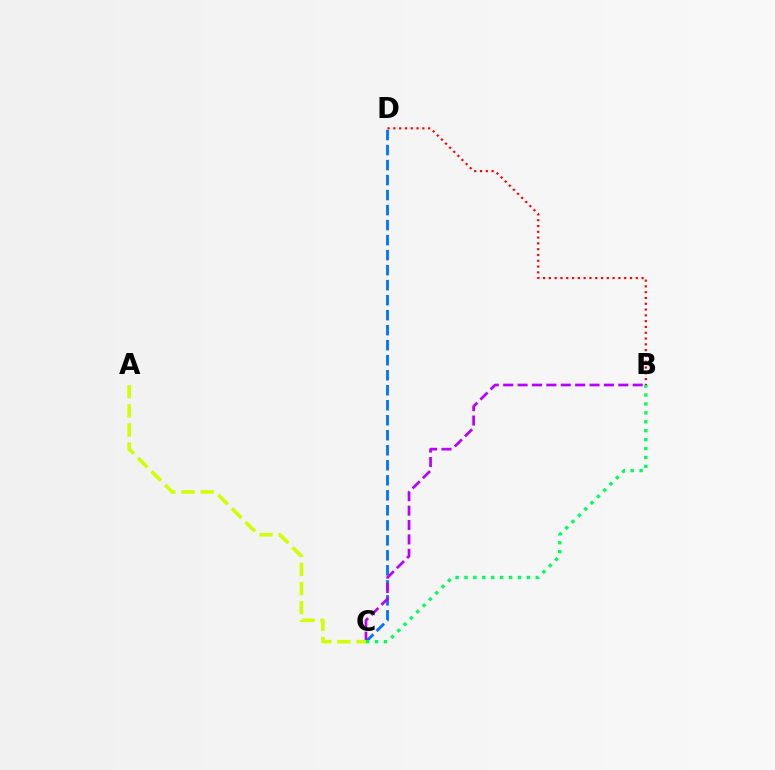{('C', 'D'): [{'color': '#0074ff', 'line_style': 'dashed', 'thickness': 2.04}], ('B', 'C'): [{'color': '#b900ff', 'line_style': 'dashed', 'thickness': 1.96}, {'color': '#00ff5c', 'line_style': 'dotted', 'thickness': 2.42}], ('A', 'C'): [{'color': '#d1ff00', 'line_style': 'dashed', 'thickness': 2.6}], ('B', 'D'): [{'color': '#ff0000', 'line_style': 'dotted', 'thickness': 1.57}]}